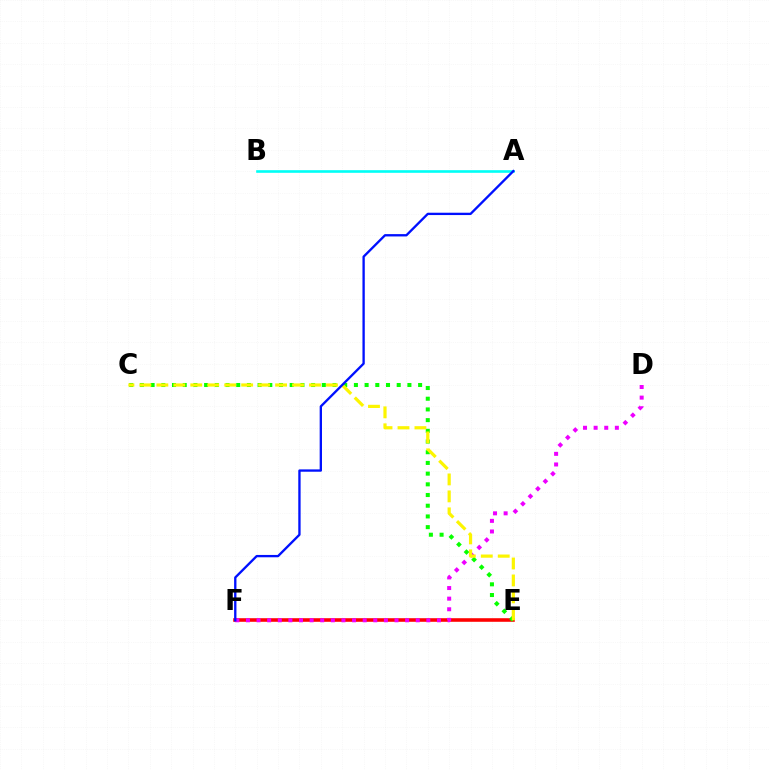{('A', 'B'): [{'color': '#00fff6', 'line_style': 'solid', 'thickness': 1.89}], ('E', 'F'): [{'color': '#ff0000', 'line_style': 'solid', 'thickness': 2.58}], ('D', 'F'): [{'color': '#ee00ff', 'line_style': 'dotted', 'thickness': 2.88}], ('C', 'E'): [{'color': '#08ff00', 'line_style': 'dotted', 'thickness': 2.91}, {'color': '#fcf500', 'line_style': 'dashed', 'thickness': 2.3}], ('A', 'F'): [{'color': '#0010ff', 'line_style': 'solid', 'thickness': 1.68}]}